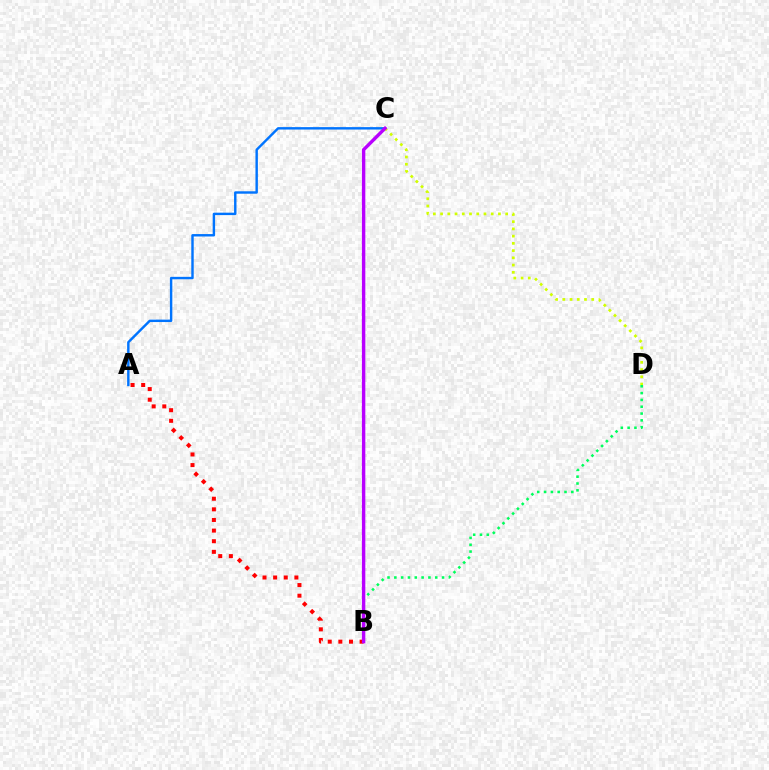{('B', 'D'): [{'color': '#00ff5c', 'line_style': 'dotted', 'thickness': 1.85}], ('A', 'C'): [{'color': '#0074ff', 'line_style': 'solid', 'thickness': 1.74}], ('C', 'D'): [{'color': '#d1ff00', 'line_style': 'dotted', 'thickness': 1.96}], ('A', 'B'): [{'color': '#ff0000', 'line_style': 'dotted', 'thickness': 2.89}], ('B', 'C'): [{'color': '#b900ff', 'line_style': 'solid', 'thickness': 2.45}]}